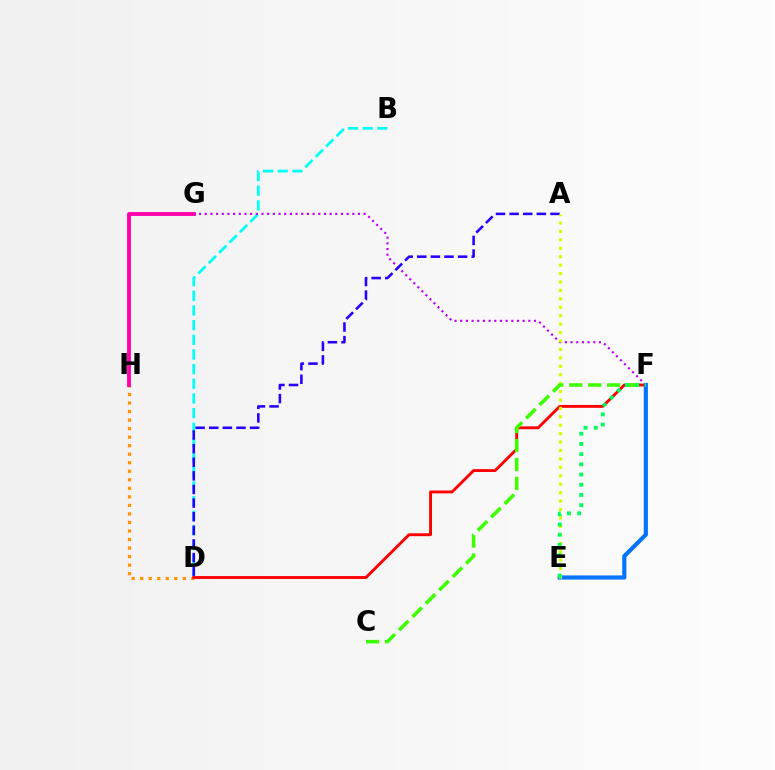{('B', 'D'): [{'color': '#00fff6', 'line_style': 'dashed', 'thickness': 1.99}], ('D', 'H'): [{'color': '#ff9400', 'line_style': 'dotted', 'thickness': 2.32}], ('F', 'G'): [{'color': '#b900ff', 'line_style': 'dotted', 'thickness': 1.54}], ('A', 'D'): [{'color': '#2500ff', 'line_style': 'dashed', 'thickness': 1.85}], ('D', 'F'): [{'color': '#ff0000', 'line_style': 'solid', 'thickness': 2.07}], ('E', 'F'): [{'color': '#0074ff', 'line_style': 'solid', 'thickness': 2.98}, {'color': '#00ff5c', 'line_style': 'dotted', 'thickness': 2.78}], ('G', 'H'): [{'color': '#ff00ac', 'line_style': 'solid', 'thickness': 2.76}], ('A', 'E'): [{'color': '#d1ff00', 'line_style': 'dotted', 'thickness': 2.29}], ('C', 'F'): [{'color': '#3dff00', 'line_style': 'dashed', 'thickness': 2.57}]}